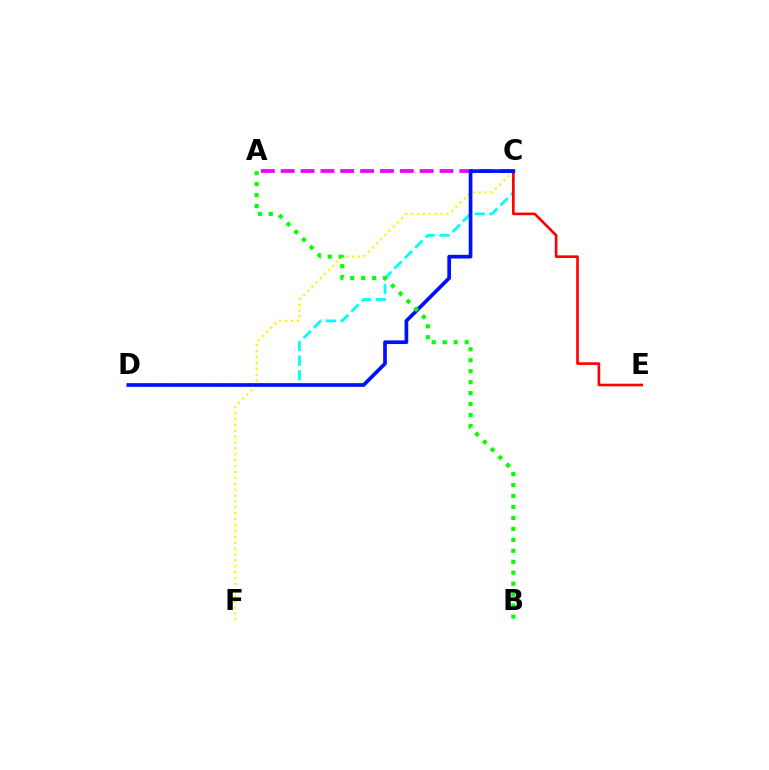{('C', 'F'): [{'color': '#fcf500', 'line_style': 'dotted', 'thickness': 1.6}], ('C', 'D'): [{'color': '#00fff6', 'line_style': 'dashed', 'thickness': 2.0}, {'color': '#0010ff', 'line_style': 'solid', 'thickness': 2.65}], ('A', 'C'): [{'color': '#ee00ff', 'line_style': 'dashed', 'thickness': 2.7}], ('C', 'E'): [{'color': '#ff0000', 'line_style': 'solid', 'thickness': 1.9}], ('A', 'B'): [{'color': '#08ff00', 'line_style': 'dotted', 'thickness': 2.98}]}